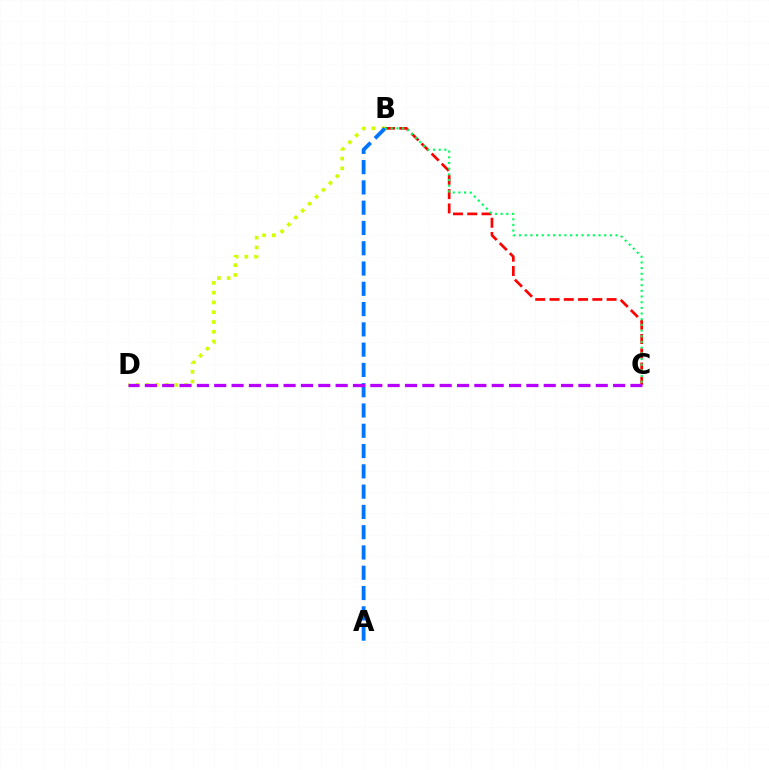{('B', 'C'): [{'color': '#ff0000', 'line_style': 'dashed', 'thickness': 1.94}, {'color': '#00ff5c', 'line_style': 'dotted', 'thickness': 1.54}], ('B', 'D'): [{'color': '#d1ff00', 'line_style': 'dotted', 'thickness': 2.66}], ('A', 'B'): [{'color': '#0074ff', 'line_style': 'dashed', 'thickness': 2.76}], ('C', 'D'): [{'color': '#b900ff', 'line_style': 'dashed', 'thickness': 2.36}]}